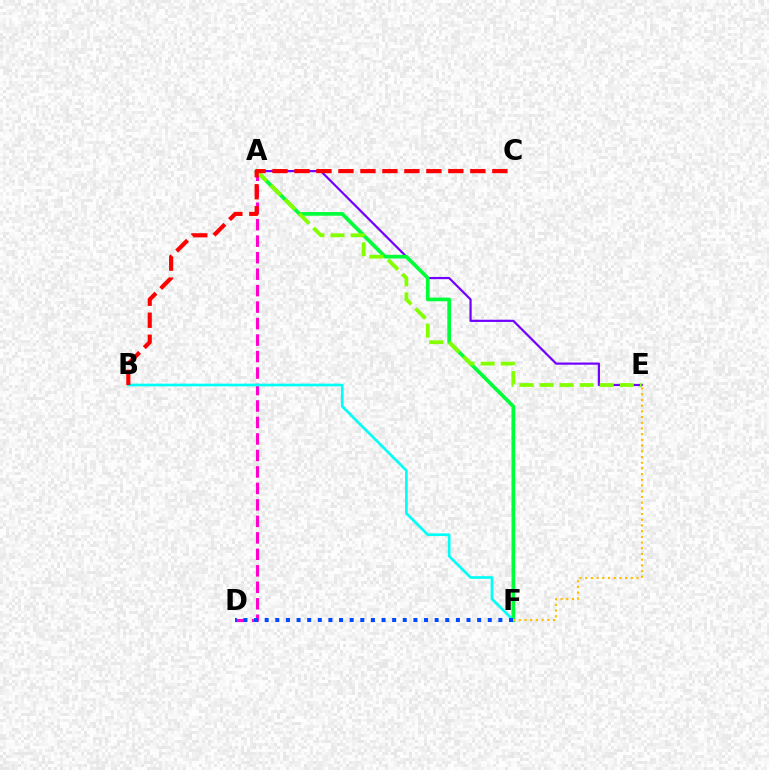{('A', 'D'): [{'color': '#ff00cf', 'line_style': 'dashed', 'thickness': 2.24}], ('A', 'E'): [{'color': '#7200ff', 'line_style': 'solid', 'thickness': 1.59}, {'color': '#84ff00', 'line_style': 'dashed', 'thickness': 2.73}], ('B', 'F'): [{'color': '#00fff6', 'line_style': 'solid', 'thickness': 1.93}], ('A', 'F'): [{'color': '#00ff39', 'line_style': 'solid', 'thickness': 2.65}], ('B', 'C'): [{'color': '#ff0000', 'line_style': 'dashed', 'thickness': 2.99}], ('D', 'F'): [{'color': '#004bff', 'line_style': 'dotted', 'thickness': 2.89}], ('E', 'F'): [{'color': '#ffbd00', 'line_style': 'dotted', 'thickness': 1.55}]}